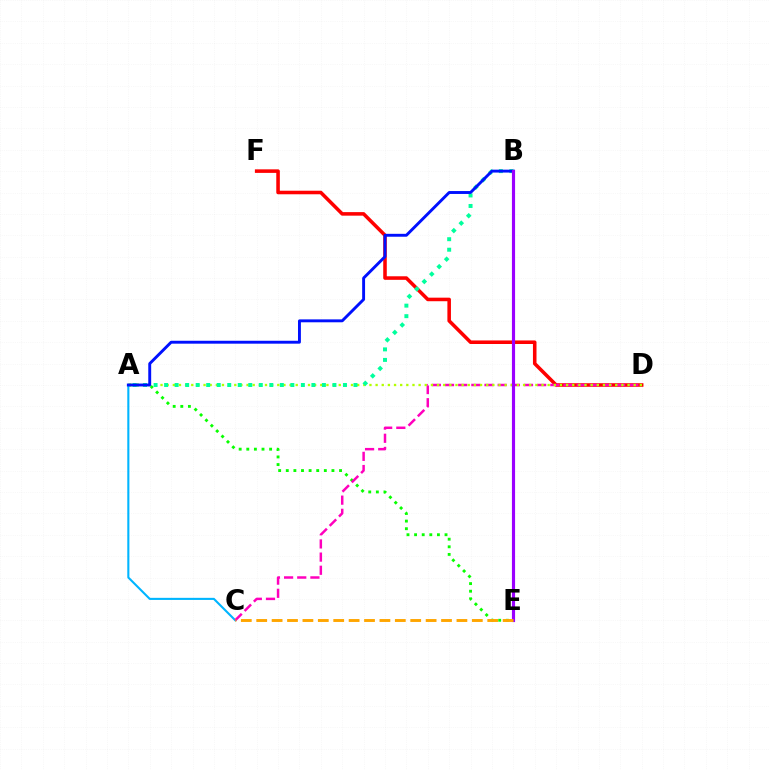{('A', 'E'): [{'color': '#08ff00', 'line_style': 'dotted', 'thickness': 2.07}], ('D', 'F'): [{'color': '#ff0000', 'line_style': 'solid', 'thickness': 2.56}], ('A', 'C'): [{'color': '#00b5ff', 'line_style': 'solid', 'thickness': 1.51}], ('C', 'D'): [{'color': '#ff00bd', 'line_style': 'dashed', 'thickness': 1.79}], ('A', 'D'): [{'color': '#b3ff00', 'line_style': 'dotted', 'thickness': 1.67}], ('A', 'B'): [{'color': '#00ff9d', 'line_style': 'dotted', 'thickness': 2.86}, {'color': '#0010ff', 'line_style': 'solid', 'thickness': 2.09}], ('B', 'E'): [{'color': '#9b00ff', 'line_style': 'solid', 'thickness': 2.27}], ('C', 'E'): [{'color': '#ffa500', 'line_style': 'dashed', 'thickness': 2.09}]}